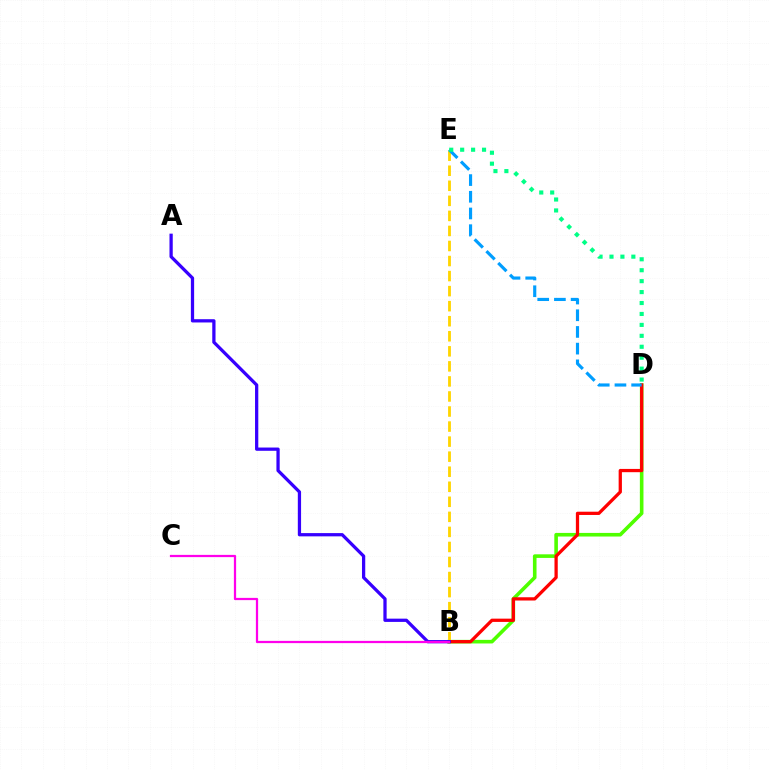{('B', 'D'): [{'color': '#4fff00', 'line_style': 'solid', 'thickness': 2.6}, {'color': '#ff0000', 'line_style': 'solid', 'thickness': 2.35}], ('B', 'E'): [{'color': '#ffd500', 'line_style': 'dashed', 'thickness': 2.04}], ('D', 'E'): [{'color': '#009eff', 'line_style': 'dashed', 'thickness': 2.27}, {'color': '#00ff86', 'line_style': 'dotted', 'thickness': 2.97}], ('A', 'B'): [{'color': '#3700ff', 'line_style': 'solid', 'thickness': 2.35}], ('B', 'C'): [{'color': '#ff00ed', 'line_style': 'solid', 'thickness': 1.61}]}